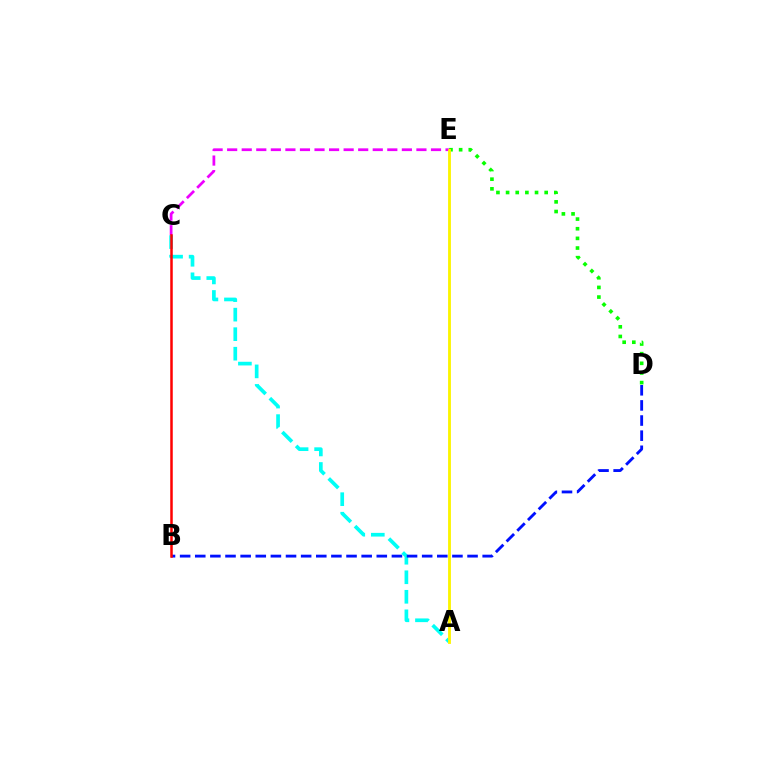{('C', 'E'): [{'color': '#ee00ff', 'line_style': 'dashed', 'thickness': 1.98}], ('A', 'C'): [{'color': '#00fff6', 'line_style': 'dashed', 'thickness': 2.65}], ('D', 'E'): [{'color': '#08ff00', 'line_style': 'dotted', 'thickness': 2.62}], ('B', 'D'): [{'color': '#0010ff', 'line_style': 'dashed', 'thickness': 2.06}], ('A', 'E'): [{'color': '#fcf500', 'line_style': 'solid', 'thickness': 2.05}], ('B', 'C'): [{'color': '#ff0000', 'line_style': 'solid', 'thickness': 1.81}]}